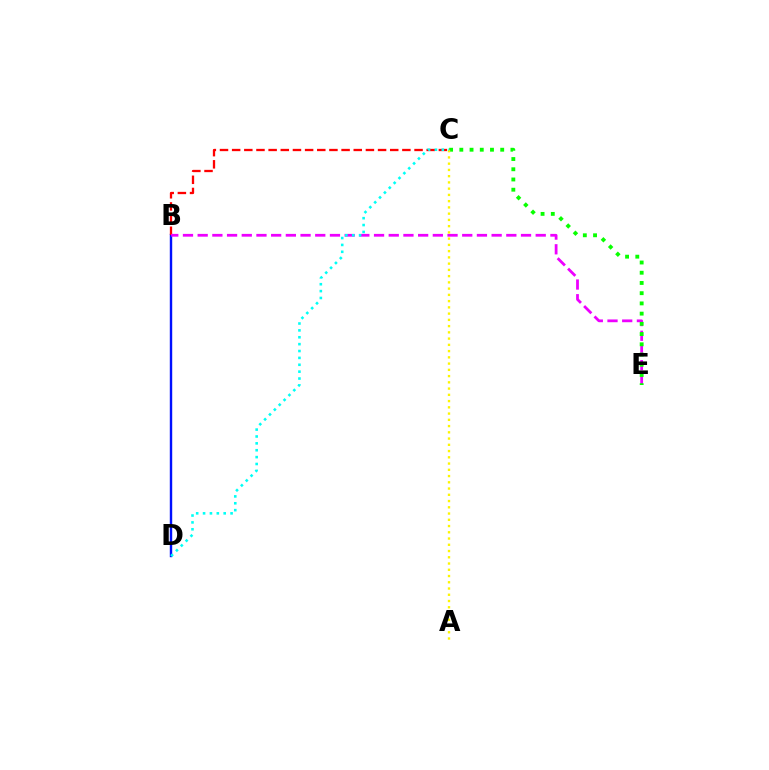{('B', 'D'): [{'color': '#0010ff', 'line_style': 'solid', 'thickness': 1.74}], ('B', 'C'): [{'color': '#ff0000', 'line_style': 'dashed', 'thickness': 1.65}], ('B', 'E'): [{'color': '#ee00ff', 'line_style': 'dashed', 'thickness': 2.0}], ('C', 'E'): [{'color': '#08ff00', 'line_style': 'dotted', 'thickness': 2.78}], ('A', 'C'): [{'color': '#fcf500', 'line_style': 'dotted', 'thickness': 1.7}], ('C', 'D'): [{'color': '#00fff6', 'line_style': 'dotted', 'thickness': 1.87}]}